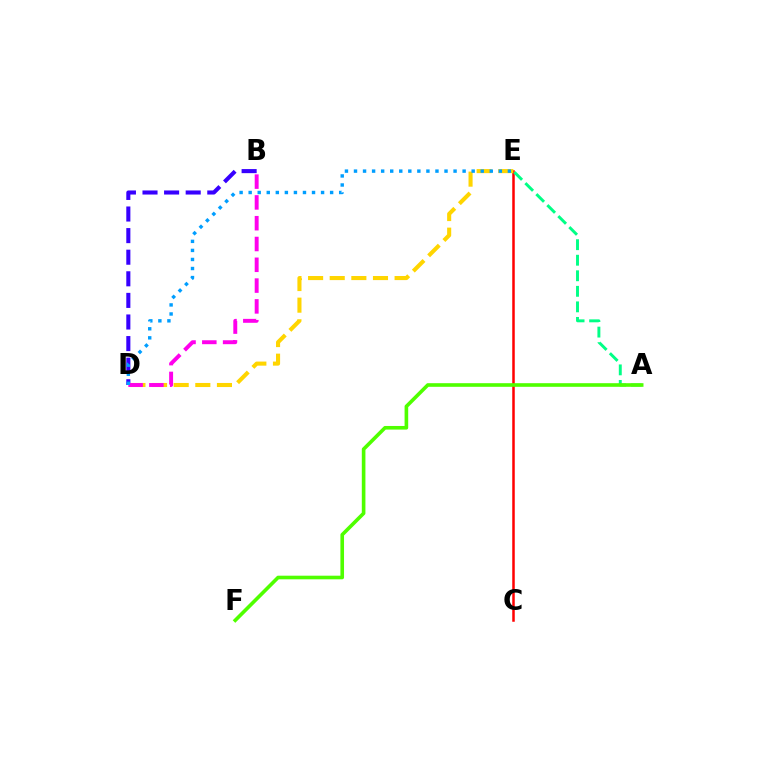{('C', 'E'): [{'color': '#ff0000', 'line_style': 'solid', 'thickness': 1.8}], ('D', 'E'): [{'color': '#ffd500', 'line_style': 'dashed', 'thickness': 2.94}, {'color': '#009eff', 'line_style': 'dotted', 'thickness': 2.46}], ('A', 'E'): [{'color': '#00ff86', 'line_style': 'dashed', 'thickness': 2.11}], ('A', 'F'): [{'color': '#4fff00', 'line_style': 'solid', 'thickness': 2.6}], ('B', 'D'): [{'color': '#3700ff', 'line_style': 'dashed', 'thickness': 2.93}, {'color': '#ff00ed', 'line_style': 'dashed', 'thickness': 2.83}]}